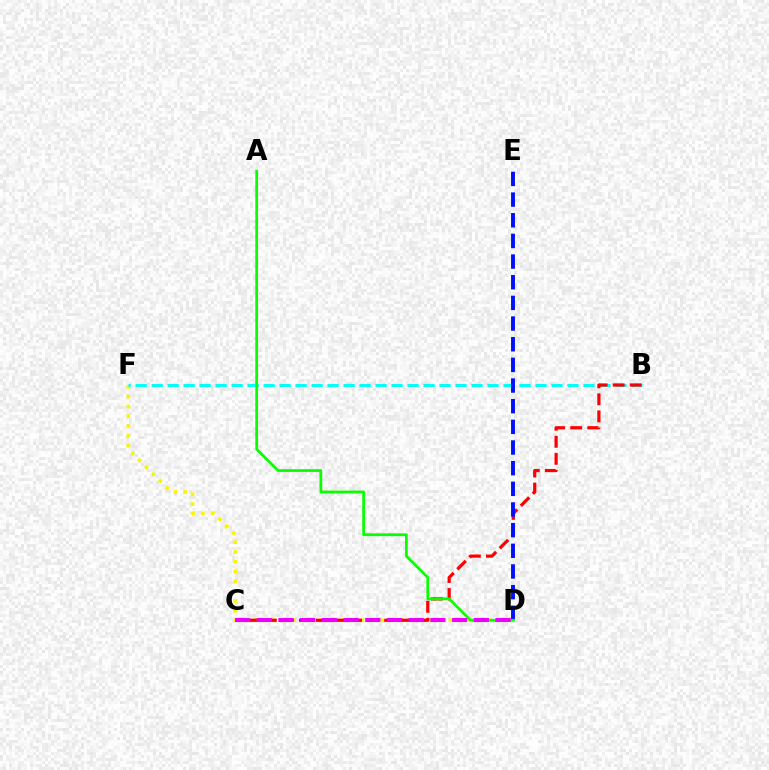{('D', 'F'): [{'color': '#fcf500', 'line_style': 'dotted', 'thickness': 2.66}], ('B', 'F'): [{'color': '#00fff6', 'line_style': 'dashed', 'thickness': 2.17}], ('B', 'C'): [{'color': '#ff0000', 'line_style': 'dashed', 'thickness': 2.32}], ('D', 'E'): [{'color': '#0010ff', 'line_style': 'dashed', 'thickness': 2.81}], ('A', 'D'): [{'color': '#08ff00', 'line_style': 'solid', 'thickness': 1.98}], ('C', 'D'): [{'color': '#ee00ff', 'line_style': 'dashed', 'thickness': 2.95}]}